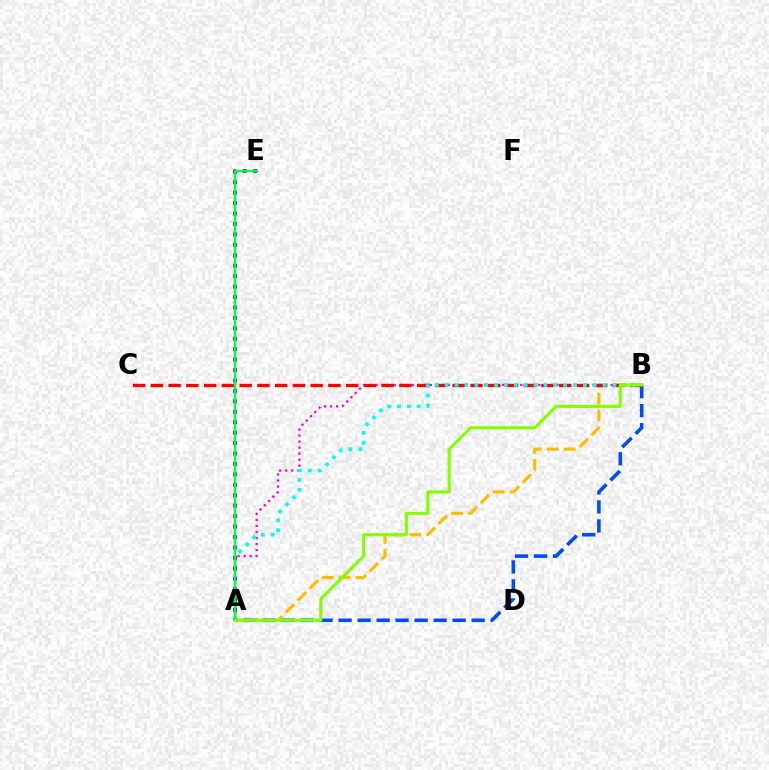{('A', 'B'): [{'color': '#ff00cf', 'line_style': 'dotted', 'thickness': 1.64}, {'color': '#ffbd00', 'line_style': 'dashed', 'thickness': 2.29}, {'color': '#004bff', 'line_style': 'dashed', 'thickness': 2.58}, {'color': '#00fff6', 'line_style': 'dotted', 'thickness': 2.68}, {'color': '#84ff00', 'line_style': 'solid', 'thickness': 2.22}], ('B', 'C'): [{'color': '#ff0000', 'line_style': 'dashed', 'thickness': 2.41}], ('A', 'E'): [{'color': '#7200ff', 'line_style': 'dotted', 'thickness': 2.83}, {'color': '#00ff39', 'line_style': 'solid', 'thickness': 1.76}]}